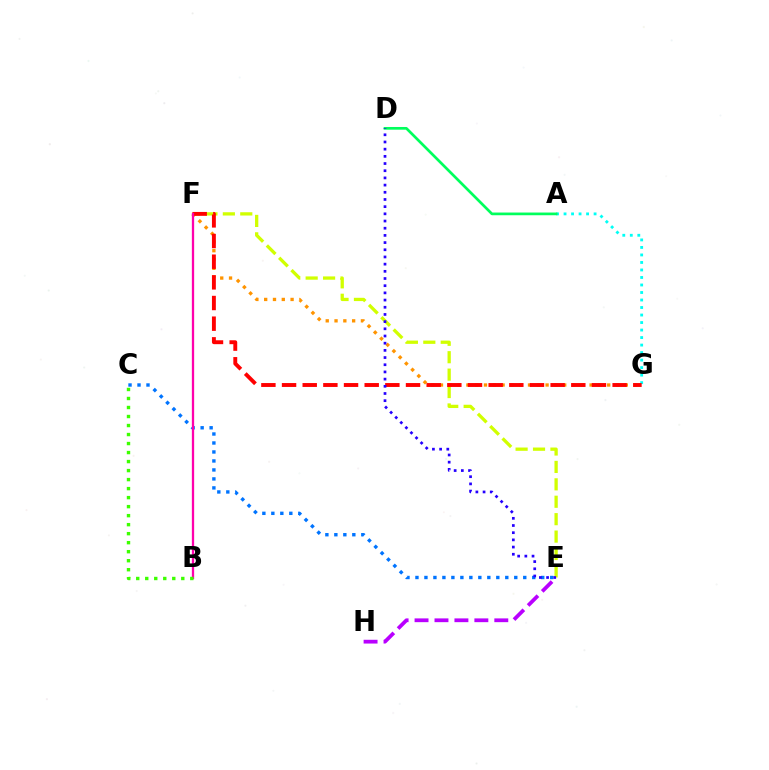{('A', 'G'): [{'color': '#00fff6', 'line_style': 'dotted', 'thickness': 2.04}], ('F', 'G'): [{'color': '#ff9400', 'line_style': 'dotted', 'thickness': 2.39}, {'color': '#ff0000', 'line_style': 'dashed', 'thickness': 2.81}], ('C', 'E'): [{'color': '#0074ff', 'line_style': 'dotted', 'thickness': 2.44}], ('A', 'D'): [{'color': '#00ff5c', 'line_style': 'solid', 'thickness': 1.95}], ('E', 'H'): [{'color': '#b900ff', 'line_style': 'dashed', 'thickness': 2.71}], ('E', 'F'): [{'color': '#d1ff00', 'line_style': 'dashed', 'thickness': 2.37}], ('B', 'F'): [{'color': '#ff00ac', 'line_style': 'solid', 'thickness': 1.65}], ('B', 'C'): [{'color': '#3dff00', 'line_style': 'dotted', 'thickness': 2.45}], ('D', 'E'): [{'color': '#2500ff', 'line_style': 'dotted', 'thickness': 1.95}]}